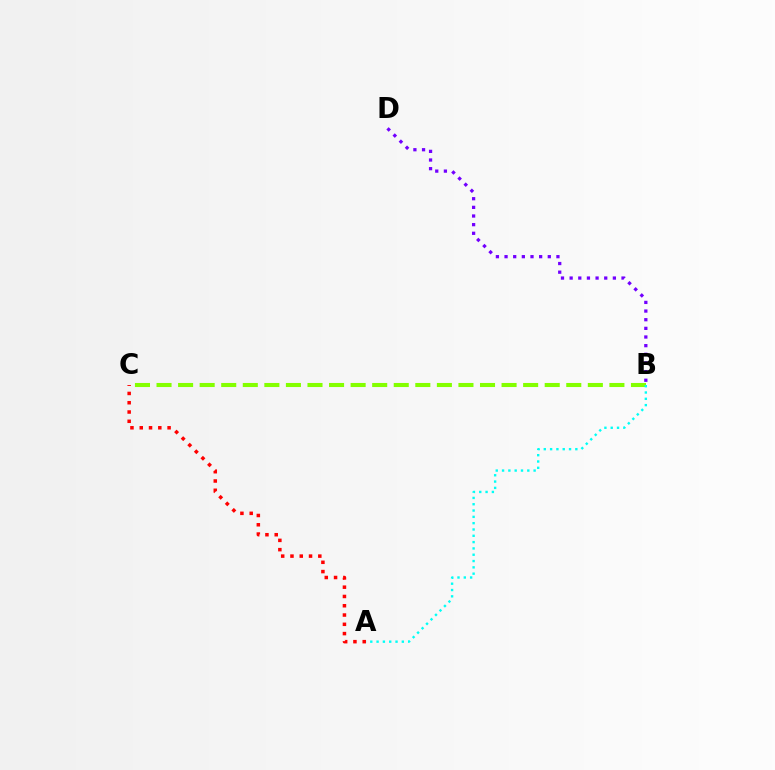{('B', 'D'): [{'color': '#7200ff', 'line_style': 'dotted', 'thickness': 2.35}], ('B', 'C'): [{'color': '#84ff00', 'line_style': 'dashed', 'thickness': 2.93}], ('A', 'B'): [{'color': '#00fff6', 'line_style': 'dotted', 'thickness': 1.72}], ('A', 'C'): [{'color': '#ff0000', 'line_style': 'dotted', 'thickness': 2.52}]}